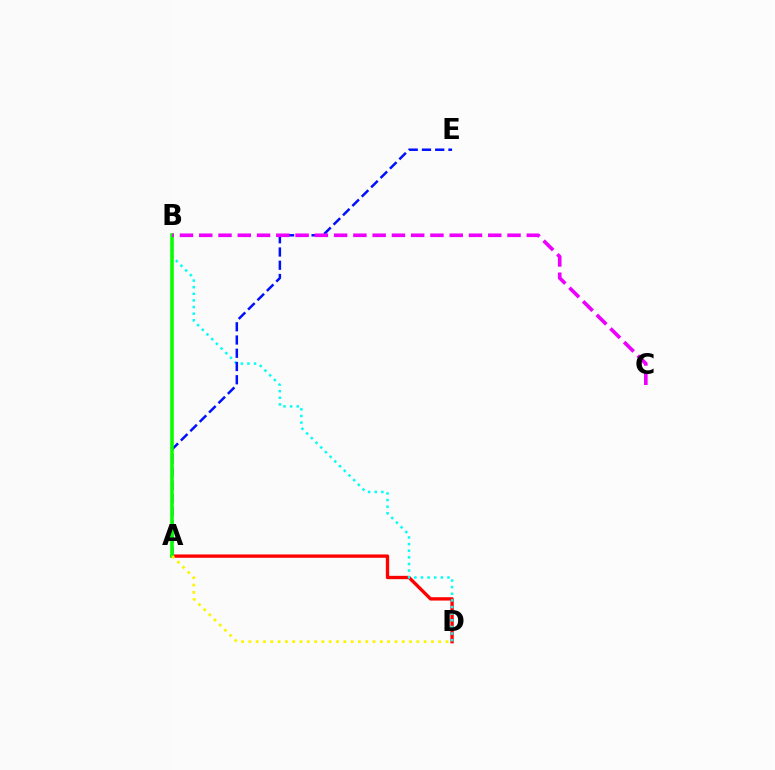{('A', 'D'): [{'color': '#ff0000', 'line_style': 'solid', 'thickness': 2.4}, {'color': '#fcf500', 'line_style': 'dotted', 'thickness': 1.98}], ('B', 'D'): [{'color': '#00fff6', 'line_style': 'dotted', 'thickness': 1.8}], ('A', 'E'): [{'color': '#0010ff', 'line_style': 'dashed', 'thickness': 1.8}], ('A', 'B'): [{'color': '#08ff00', 'line_style': 'solid', 'thickness': 2.58}], ('B', 'C'): [{'color': '#ee00ff', 'line_style': 'dashed', 'thickness': 2.62}]}